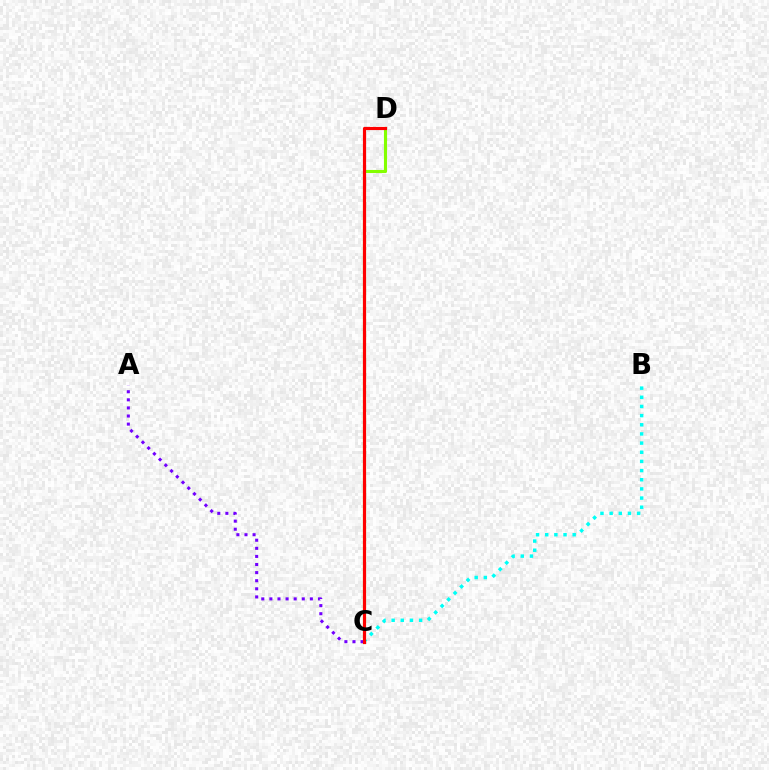{('B', 'C'): [{'color': '#00fff6', 'line_style': 'dotted', 'thickness': 2.49}], ('C', 'D'): [{'color': '#84ff00', 'line_style': 'solid', 'thickness': 2.24}, {'color': '#ff0000', 'line_style': 'solid', 'thickness': 2.27}], ('A', 'C'): [{'color': '#7200ff', 'line_style': 'dotted', 'thickness': 2.2}]}